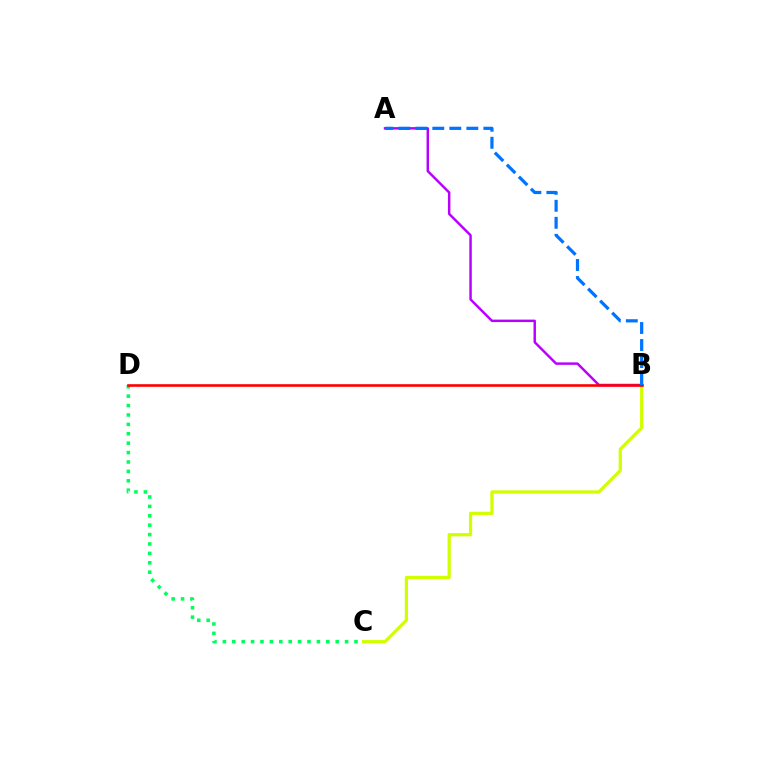{('C', 'D'): [{'color': '#00ff5c', 'line_style': 'dotted', 'thickness': 2.55}], ('B', 'C'): [{'color': '#d1ff00', 'line_style': 'solid', 'thickness': 2.33}], ('A', 'B'): [{'color': '#b900ff', 'line_style': 'solid', 'thickness': 1.77}, {'color': '#0074ff', 'line_style': 'dashed', 'thickness': 2.31}], ('B', 'D'): [{'color': '#ff0000', 'line_style': 'solid', 'thickness': 1.88}]}